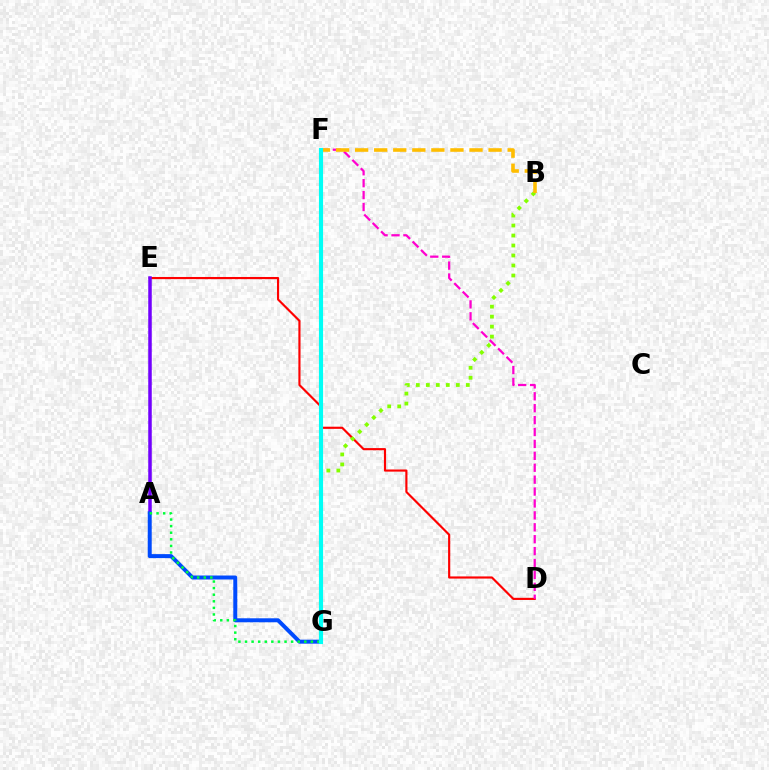{('D', 'E'): [{'color': '#ff0000', 'line_style': 'solid', 'thickness': 1.55}], ('A', 'E'): [{'color': '#7200ff', 'line_style': 'solid', 'thickness': 2.53}], ('D', 'F'): [{'color': '#ff00cf', 'line_style': 'dashed', 'thickness': 1.62}], ('B', 'G'): [{'color': '#84ff00', 'line_style': 'dotted', 'thickness': 2.72}], ('A', 'G'): [{'color': '#004bff', 'line_style': 'solid', 'thickness': 2.87}, {'color': '#00ff39', 'line_style': 'dotted', 'thickness': 1.79}], ('B', 'F'): [{'color': '#ffbd00', 'line_style': 'dashed', 'thickness': 2.59}], ('F', 'G'): [{'color': '#00fff6', 'line_style': 'solid', 'thickness': 2.97}]}